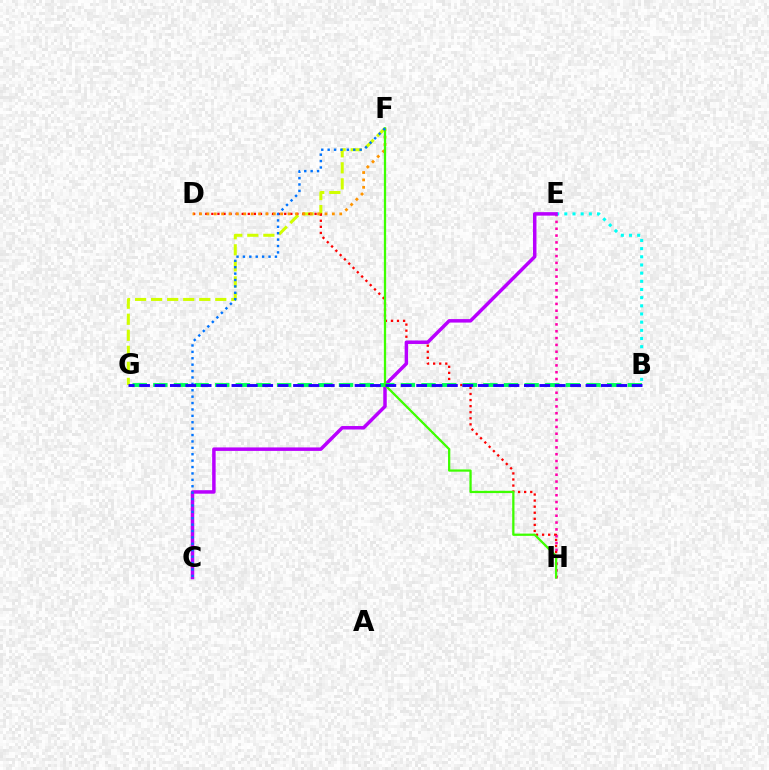{('E', 'H'): [{'color': '#ff00ac', 'line_style': 'dotted', 'thickness': 1.86}], ('B', 'E'): [{'color': '#00fff6', 'line_style': 'dotted', 'thickness': 2.22}], ('F', 'G'): [{'color': '#d1ff00', 'line_style': 'dashed', 'thickness': 2.18}], ('D', 'H'): [{'color': '#ff0000', 'line_style': 'dotted', 'thickness': 1.65}], ('C', 'E'): [{'color': '#b900ff', 'line_style': 'solid', 'thickness': 2.51}], ('B', 'G'): [{'color': '#00ff5c', 'line_style': 'dashed', 'thickness': 2.8}, {'color': '#2500ff', 'line_style': 'dashed', 'thickness': 2.09}], ('D', 'F'): [{'color': '#ff9400', 'line_style': 'dotted', 'thickness': 2.01}], ('F', 'H'): [{'color': '#3dff00', 'line_style': 'solid', 'thickness': 1.64}], ('C', 'F'): [{'color': '#0074ff', 'line_style': 'dotted', 'thickness': 1.74}]}